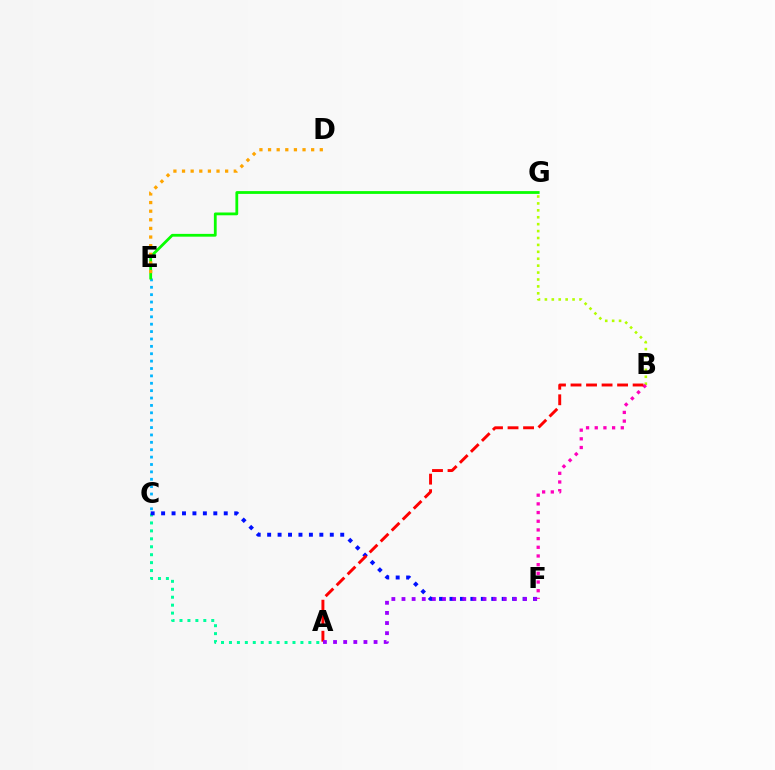{('C', 'E'): [{'color': '#00b5ff', 'line_style': 'dotted', 'thickness': 2.01}], ('B', 'G'): [{'color': '#b3ff00', 'line_style': 'dotted', 'thickness': 1.88}], ('B', 'F'): [{'color': '#ff00bd', 'line_style': 'dotted', 'thickness': 2.36}], ('A', 'C'): [{'color': '#00ff9d', 'line_style': 'dotted', 'thickness': 2.16}], ('C', 'F'): [{'color': '#0010ff', 'line_style': 'dotted', 'thickness': 2.84}], ('A', 'B'): [{'color': '#ff0000', 'line_style': 'dashed', 'thickness': 2.11}], ('A', 'F'): [{'color': '#9b00ff', 'line_style': 'dotted', 'thickness': 2.75}], ('E', 'G'): [{'color': '#08ff00', 'line_style': 'solid', 'thickness': 2.01}], ('D', 'E'): [{'color': '#ffa500', 'line_style': 'dotted', 'thickness': 2.34}]}